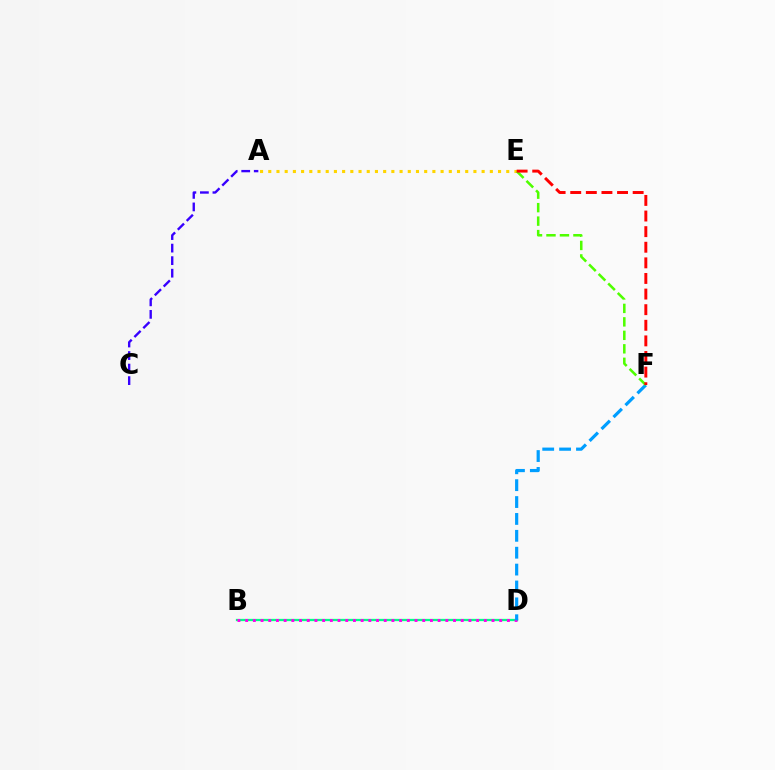{('A', 'E'): [{'color': '#ffd500', 'line_style': 'dotted', 'thickness': 2.23}], ('B', 'D'): [{'color': '#00ff86', 'line_style': 'solid', 'thickness': 1.64}, {'color': '#ff00ed', 'line_style': 'dotted', 'thickness': 2.09}], ('D', 'F'): [{'color': '#009eff', 'line_style': 'dashed', 'thickness': 2.29}], ('E', 'F'): [{'color': '#4fff00', 'line_style': 'dashed', 'thickness': 1.83}, {'color': '#ff0000', 'line_style': 'dashed', 'thickness': 2.12}], ('A', 'C'): [{'color': '#3700ff', 'line_style': 'dashed', 'thickness': 1.7}]}